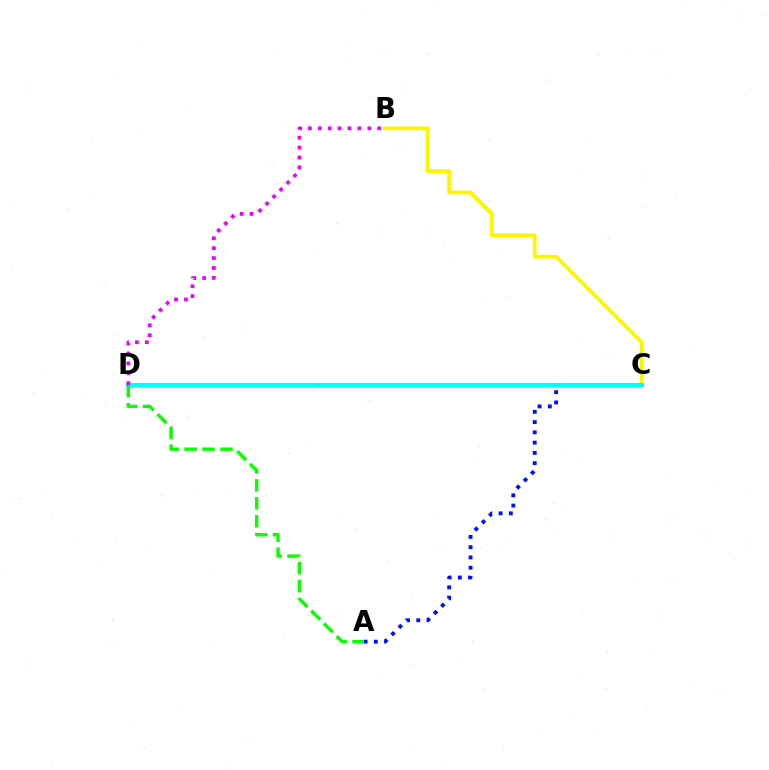{('B', 'C'): [{'color': '#fcf500', 'line_style': 'solid', 'thickness': 2.69}], ('C', 'D'): [{'color': '#ff0000', 'line_style': 'solid', 'thickness': 2.43}, {'color': '#00fff6', 'line_style': 'solid', 'thickness': 2.87}], ('A', 'C'): [{'color': '#0010ff', 'line_style': 'dotted', 'thickness': 2.79}], ('B', 'D'): [{'color': '#ee00ff', 'line_style': 'dotted', 'thickness': 2.69}], ('A', 'D'): [{'color': '#08ff00', 'line_style': 'dashed', 'thickness': 2.44}]}